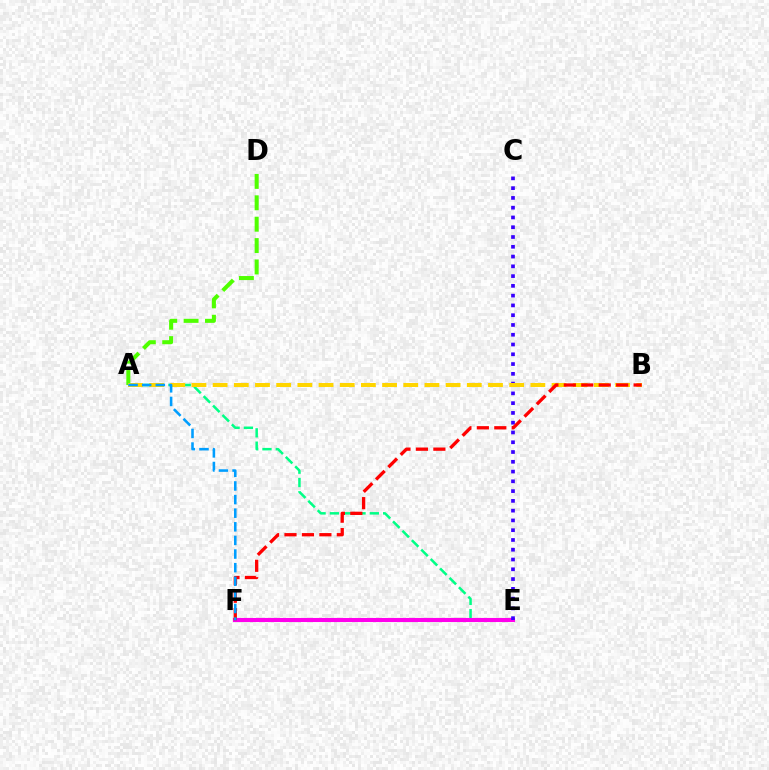{('A', 'D'): [{'color': '#4fff00', 'line_style': 'dashed', 'thickness': 2.91}], ('A', 'E'): [{'color': '#00ff86', 'line_style': 'dashed', 'thickness': 1.81}], ('E', 'F'): [{'color': '#ff00ed', 'line_style': 'solid', 'thickness': 2.94}], ('C', 'E'): [{'color': '#3700ff', 'line_style': 'dotted', 'thickness': 2.66}], ('A', 'B'): [{'color': '#ffd500', 'line_style': 'dashed', 'thickness': 2.88}], ('B', 'F'): [{'color': '#ff0000', 'line_style': 'dashed', 'thickness': 2.37}], ('A', 'F'): [{'color': '#009eff', 'line_style': 'dashed', 'thickness': 1.85}]}